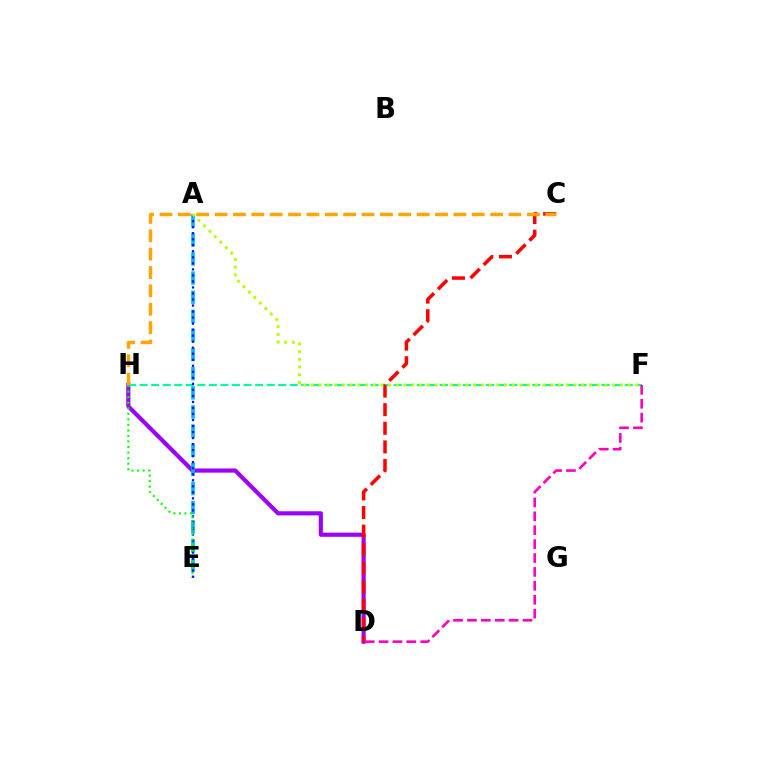{('D', 'H'): [{'color': '#9b00ff', 'line_style': 'solid', 'thickness': 2.99}], ('F', 'H'): [{'color': '#00ff9d', 'line_style': 'dashed', 'thickness': 1.57}], ('A', 'E'): [{'color': '#00b5ff', 'line_style': 'dashed', 'thickness': 2.6}, {'color': '#0010ff', 'line_style': 'dotted', 'thickness': 1.64}], ('C', 'D'): [{'color': '#ff0000', 'line_style': 'dashed', 'thickness': 2.53}], ('C', 'H'): [{'color': '#ffa500', 'line_style': 'dashed', 'thickness': 2.5}], ('A', 'F'): [{'color': '#b3ff00', 'line_style': 'dotted', 'thickness': 2.1}], ('D', 'F'): [{'color': '#ff00bd', 'line_style': 'dashed', 'thickness': 1.89}], ('E', 'H'): [{'color': '#08ff00', 'line_style': 'dotted', 'thickness': 1.51}]}